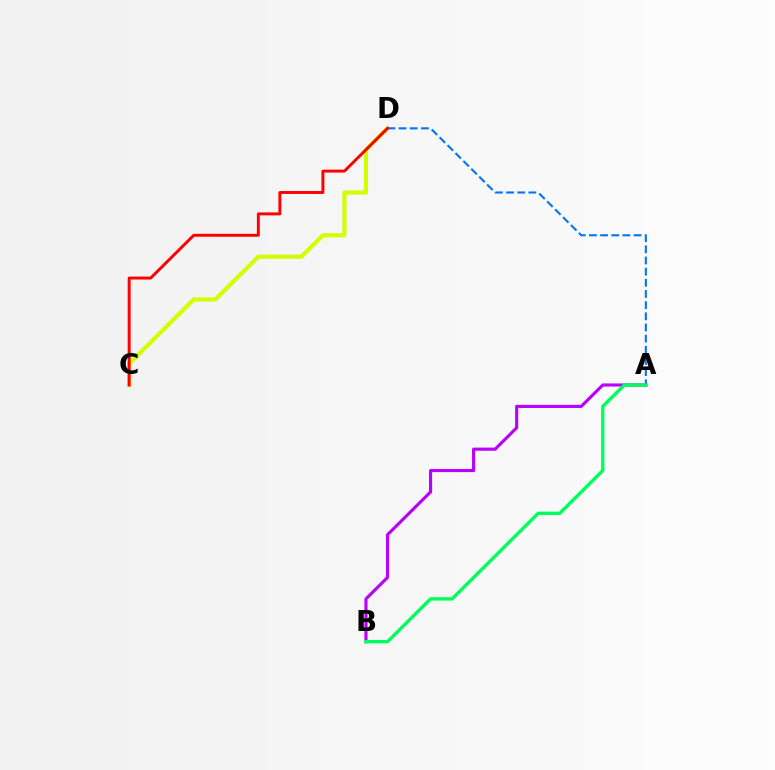{('C', 'D'): [{'color': '#d1ff00', 'line_style': 'solid', 'thickness': 2.99}, {'color': '#ff0000', 'line_style': 'solid', 'thickness': 2.12}], ('A', 'D'): [{'color': '#0074ff', 'line_style': 'dashed', 'thickness': 1.52}], ('A', 'B'): [{'color': '#b900ff', 'line_style': 'solid', 'thickness': 2.25}, {'color': '#00ff5c', 'line_style': 'solid', 'thickness': 2.43}]}